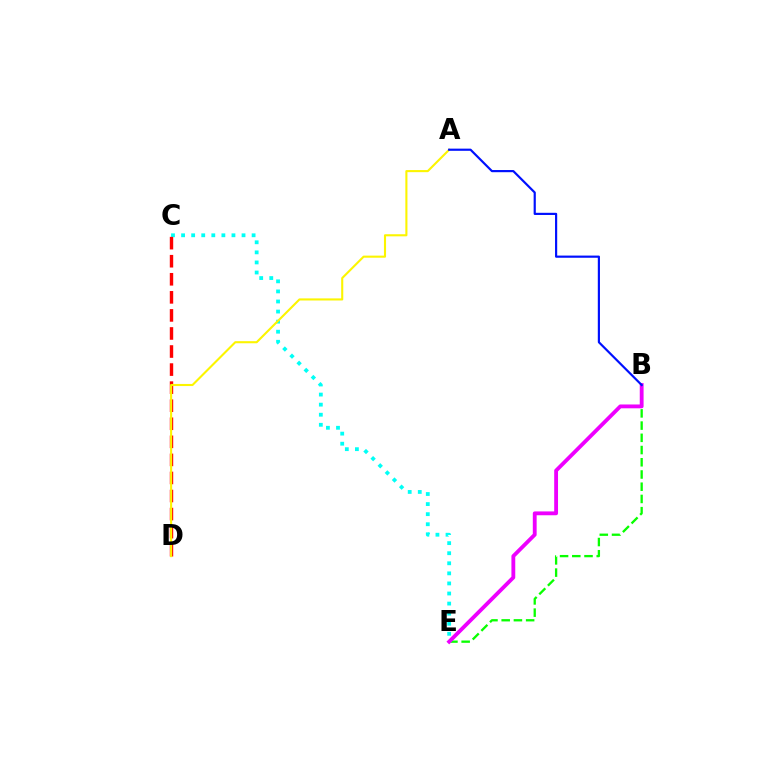{('C', 'E'): [{'color': '#00fff6', 'line_style': 'dotted', 'thickness': 2.74}], ('C', 'D'): [{'color': '#ff0000', 'line_style': 'dashed', 'thickness': 2.45}], ('B', 'E'): [{'color': '#08ff00', 'line_style': 'dashed', 'thickness': 1.66}, {'color': '#ee00ff', 'line_style': 'solid', 'thickness': 2.76}], ('A', 'D'): [{'color': '#fcf500', 'line_style': 'solid', 'thickness': 1.51}], ('A', 'B'): [{'color': '#0010ff', 'line_style': 'solid', 'thickness': 1.57}]}